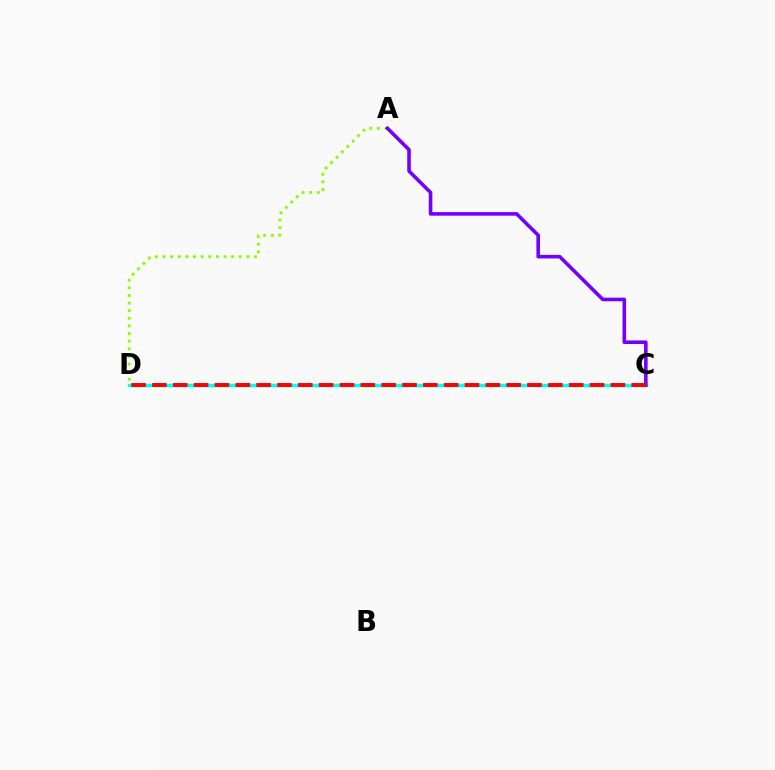{('C', 'D'): [{'color': '#00fff6', 'line_style': 'solid', 'thickness': 2.52}, {'color': '#ff0000', 'line_style': 'dashed', 'thickness': 2.83}], ('A', 'D'): [{'color': '#84ff00', 'line_style': 'dotted', 'thickness': 2.07}], ('A', 'C'): [{'color': '#7200ff', 'line_style': 'solid', 'thickness': 2.58}]}